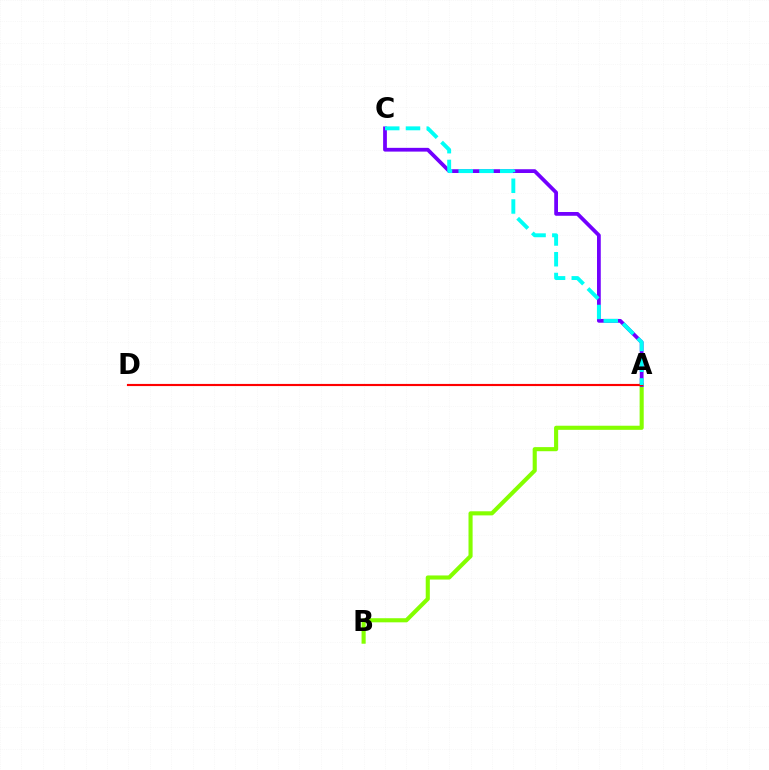{('A', 'B'): [{'color': '#84ff00', 'line_style': 'solid', 'thickness': 2.95}], ('A', 'C'): [{'color': '#7200ff', 'line_style': 'solid', 'thickness': 2.71}, {'color': '#00fff6', 'line_style': 'dashed', 'thickness': 2.82}], ('A', 'D'): [{'color': '#ff0000', 'line_style': 'solid', 'thickness': 1.55}]}